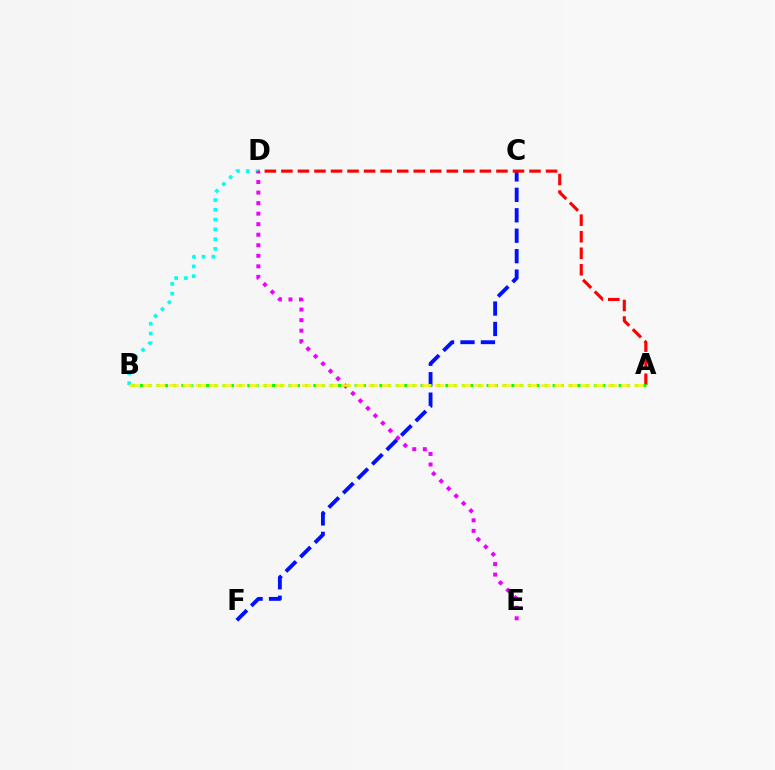{('C', 'F'): [{'color': '#0010ff', 'line_style': 'dashed', 'thickness': 2.78}], ('A', 'D'): [{'color': '#ff0000', 'line_style': 'dashed', 'thickness': 2.25}], ('A', 'B'): [{'color': '#08ff00', 'line_style': 'dotted', 'thickness': 2.24}, {'color': '#fcf500', 'line_style': 'dashed', 'thickness': 1.8}], ('B', 'D'): [{'color': '#00fff6', 'line_style': 'dotted', 'thickness': 2.65}], ('D', 'E'): [{'color': '#ee00ff', 'line_style': 'dotted', 'thickness': 2.86}]}